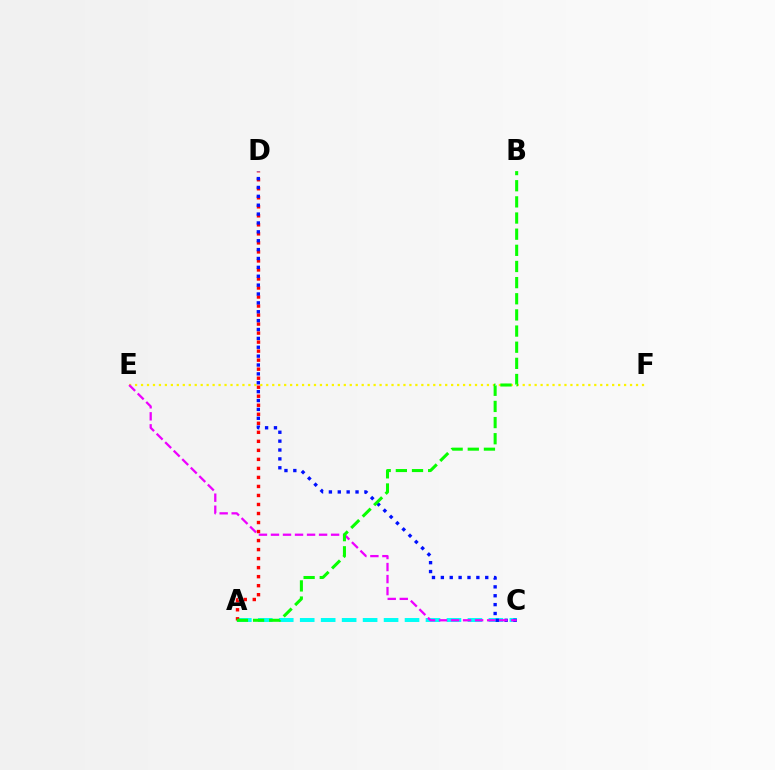{('A', 'C'): [{'color': '#00fff6', 'line_style': 'dashed', 'thickness': 2.85}], ('E', 'F'): [{'color': '#fcf500', 'line_style': 'dotted', 'thickness': 1.62}], ('A', 'D'): [{'color': '#ff0000', 'line_style': 'dotted', 'thickness': 2.45}], ('C', 'D'): [{'color': '#0010ff', 'line_style': 'dotted', 'thickness': 2.41}], ('C', 'E'): [{'color': '#ee00ff', 'line_style': 'dashed', 'thickness': 1.63}], ('A', 'B'): [{'color': '#08ff00', 'line_style': 'dashed', 'thickness': 2.19}]}